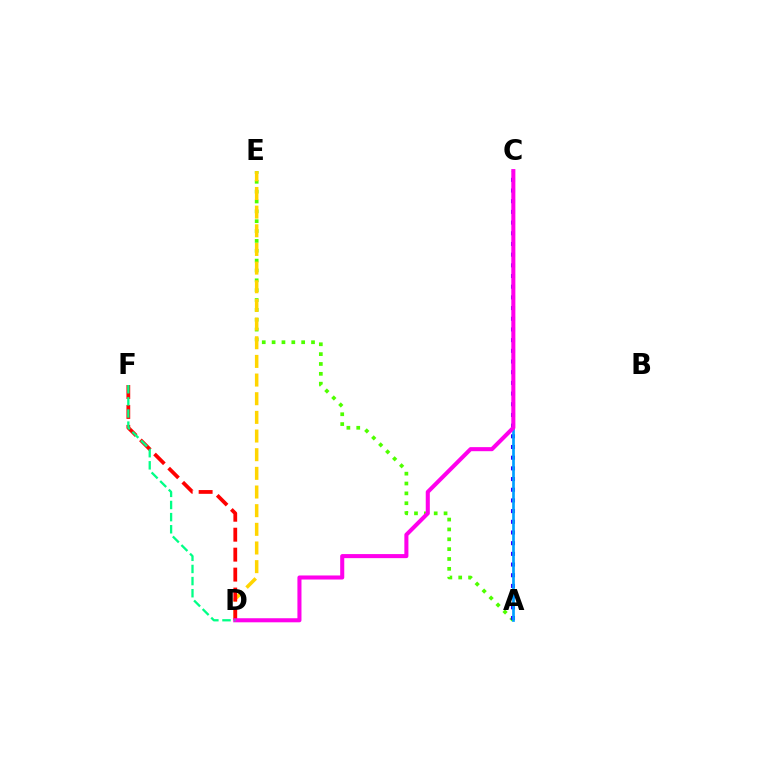{('A', 'E'): [{'color': '#4fff00', 'line_style': 'dotted', 'thickness': 2.68}], ('A', 'C'): [{'color': '#3700ff', 'line_style': 'dotted', 'thickness': 2.9}, {'color': '#009eff', 'line_style': 'solid', 'thickness': 1.93}], ('D', 'E'): [{'color': '#ffd500', 'line_style': 'dashed', 'thickness': 2.53}], ('D', 'F'): [{'color': '#ff0000', 'line_style': 'dashed', 'thickness': 2.71}, {'color': '#00ff86', 'line_style': 'dashed', 'thickness': 1.65}], ('C', 'D'): [{'color': '#ff00ed', 'line_style': 'solid', 'thickness': 2.92}]}